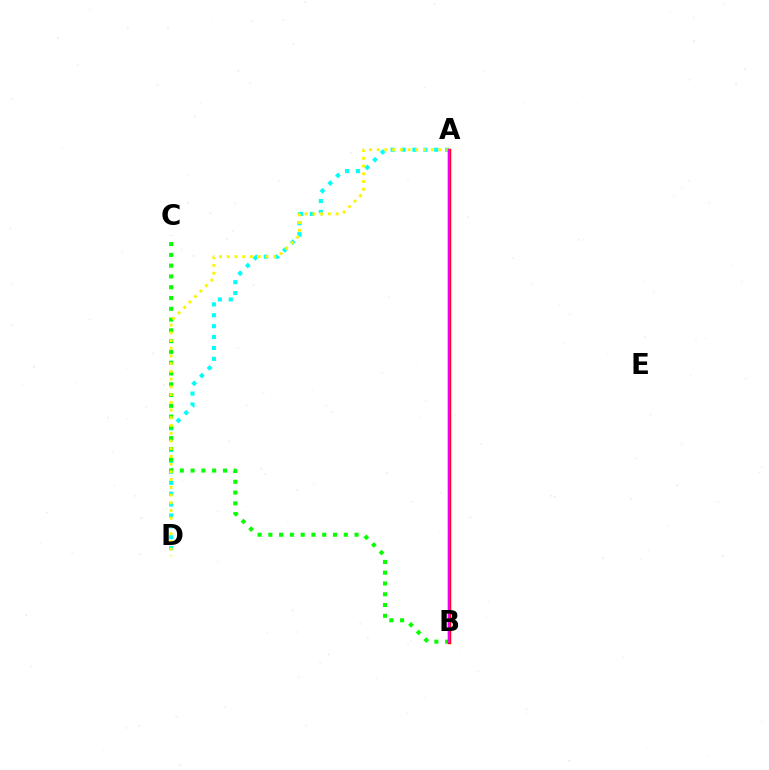{('A', 'D'): [{'color': '#00fff6', 'line_style': 'dotted', 'thickness': 2.96}, {'color': '#fcf500', 'line_style': 'dotted', 'thickness': 2.1}], ('A', 'B'): [{'color': '#0010ff', 'line_style': 'dotted', 'thickness': 1.91}, {'color': '#ff0000', 'line_style': 'solid', 'thickness': 2.47}, {'color': '#ee00ff', 'line_style': 'solid', 'thickness': 1.6}], ('B', 'C'): [{'color': '#08ff00', 'line_style': 'dotted', 'thickness': 2.93}]}